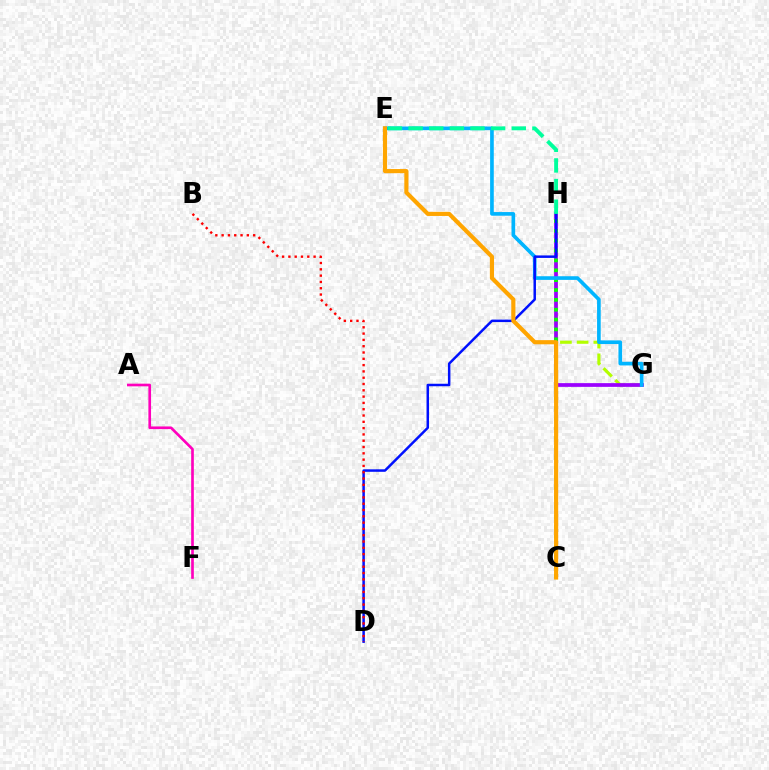{('G', 'H'): [{'color': '#b3ff00', 'line_style': 'dashed', 'thickness': 2.27}, {'color': '#9b00ff', 'line_style': 'solid', 'thickness': 2.68}], ('C', 'H'): [{'color': '#08ff00', 'line_style': 'dotted', 'thickness': 2.68}], ('E', 'G'): [{'color': '#00b5ff', 'line_style': 'solid', 'thickness': 2.63}], ('D', 'H'): [{'color': '#0010ff', 'line_style': 'solid', 'thickness': 1.79}], ('A', 'F'): [{'color': '#ff00bd', 'line_style': 'solid', 'thickness': 1.92}], ('E', 'H'): [{'color': '#00ff9d', 'line_style': 'dashed', 'thickness': 2.8}], ('B', 'D'): [{'color': '#ff0000', 'line_style': 'dotted', 'thickness': 1.71}], ('C', 'E'): [{'color': '#ffa500', 'line_style': 'solid', 'thickness': 2.99}]}